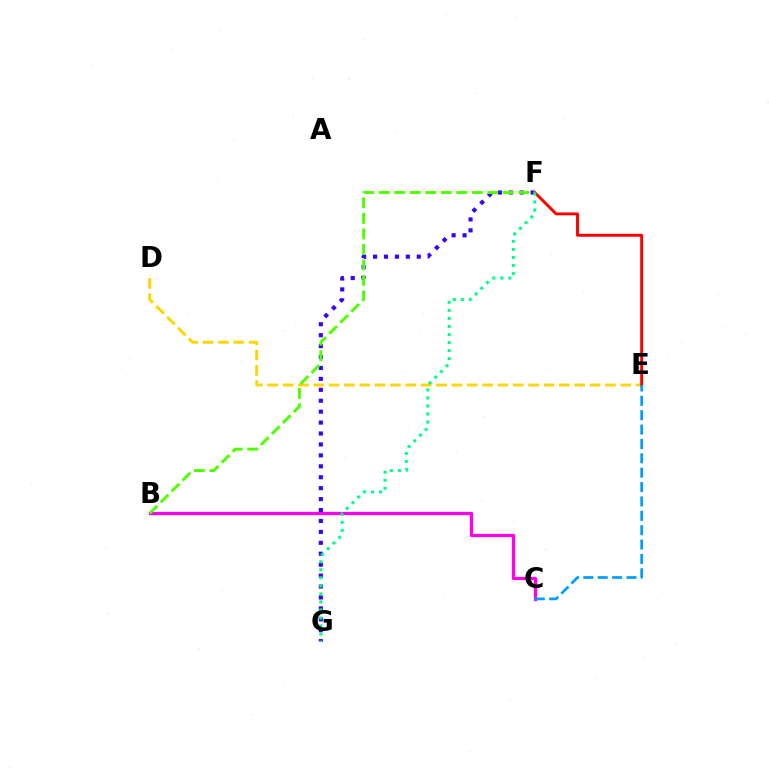{('B', 'C'): [{'color': '#ff00ed', 'line_style': 'solid', 'thickness': 2.34}], ('D', 'E'): [{'color': '#ffd500', 'line_style': 'dashed', 'thickness': 2.09}], ('F', 'G'): [{'color': '#3700ff', 'line_style': 'dotted', 'thickness': 2.97}, {'color': '#00ff86', 'line_style': 'dotted', 'thickness': 2.18}], ('E', 'F'): [{'color': '#ff0000', 'line_style': 'solid', 'thickness': 2.1}], ('C', 'E'): [{'color': '#009eff', 'line_style': 'dashed', 'thickness': 1.95}], ('B', 'F'): [{'color': '#4fff00', 'line_style': 'dashed', 'thickness': 2.11}]}